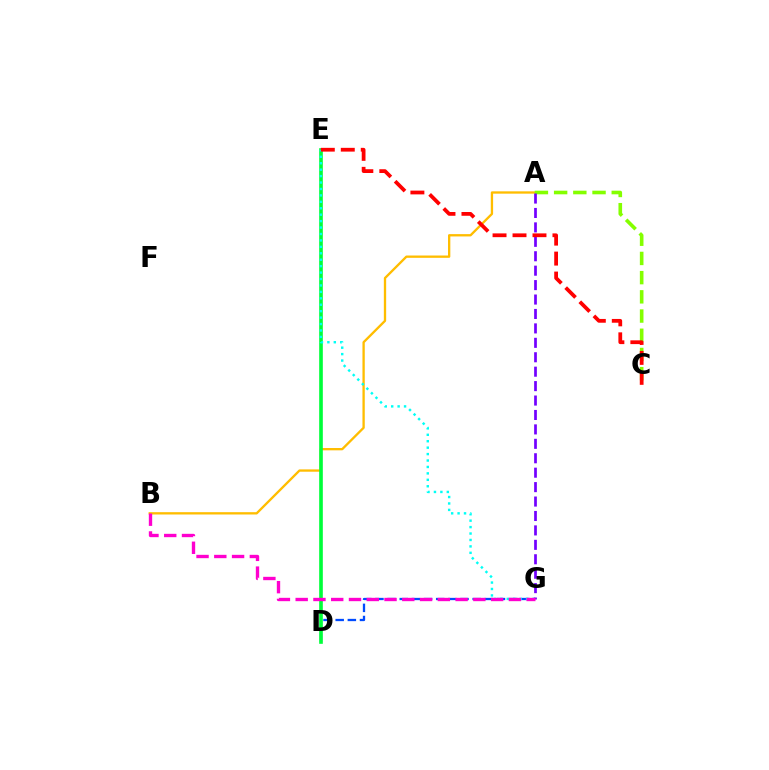{('A', 'B'): [{'color': '#ffbd00', 'line_style': 'solid', 'thickness': 1.67}], ('D', 'G'): [{'color': '#004bff', 'line_style': 'dashed', 'thickness': 1.65}], ('D', 'E'): [{'color': '#00ff39', 'line_style': 'solid', 'thickness': 2.62}], ('E', 'G'): [{'color': '#00fff6', 'line_style': 'dotted', 'thickness': 1.75}], ('A', 'C'): [{'color': '#84ff00', 'line_style': 'dashed', 'thickness': 2.61}], ('A', 'G'): [{'color': '#7200ff', 'line_style': 'dashed', 'thickness': 1.96}], ('C', 'E'): [{'color': '#ff0000', 'line_style': 'dashed', 'thickness': 2.71}], ('B', 'G'): [{'color': '#ff00cf', 'line_style': 'dashed', 'thickness': 2.41}]}